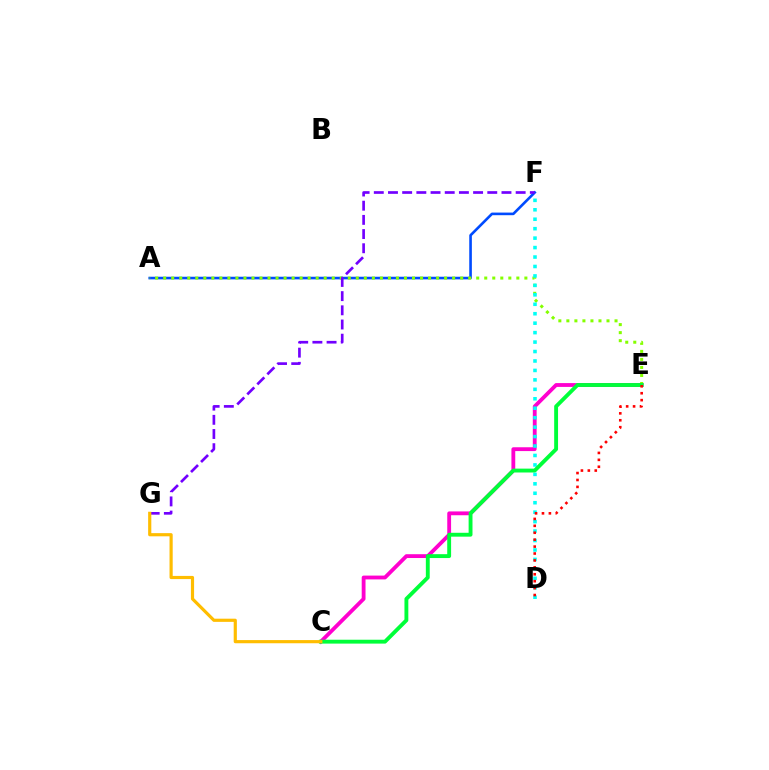{('A', 'F'): [{'color': '#004bff', 'line_style': 'solid', 'thickness': 1.89}], ('C', 'E'): [{'color': '#ff00cf', 'line_style': 'solid', 'thickness': 2.75}, {'color': '#00ff39', 'line_style': 'solid', 'thickness': 2.79}], ('A', 'E'): [{'color': '#84ff00', 'line_style': 'dotted', 'thickness': 2.18}], ('D', 'F'): [{'color': '#00fff6', 'line_style': 'dotted', 'thickness': 2.57}], ('F', 'G'): [{'color': '#7200ff', 'line_style': 'dashed', 'thickness': 1.93}], ('C', 'G'): [{'color': '#ffbd00', 'line_style': 'solid', 'thickness': 2.28}], ('D', 'E'): [{'color': '#ff0000', 'line_style': 'dotted', 'thickness': 1.88}]}